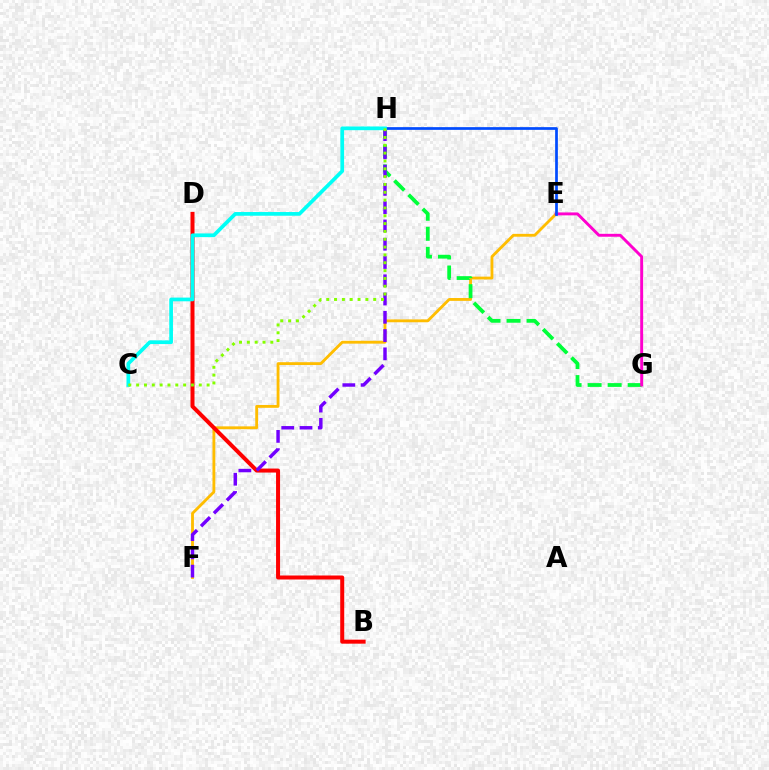{('E', 'F'): [{'color': '#ffbd00', 'line_style': 'solid', 'thickness': 2.04}], ('G', 'H'): [{'color': '#00ff39', 'line_style': 'dashed', 'thickness': 2.72}], ('E', 'G'): [{'color': '#ff00cf', 'line_style': 'solid', 'thickness': 2.1}], ('B', 'D'): [{'color': '#ff0000', 'line_style': 'solid', 'thickness': 2.88}], ('E', 'H'): [{'color': '#004bff', 'line_style': 'solid', 'thickness': 1.96}], ('F', 'H'): [{'color': '#7200ff', 'line_style': 'dashed', 'thickness': 2.48}], ('C', 'H'): [{'color': '#00fff6', 'line_style': 'solid', 'thickness': 2.67}, {'color': '#84ff00', 'line_style': 'dotted', 'thickness': 2.13}]}